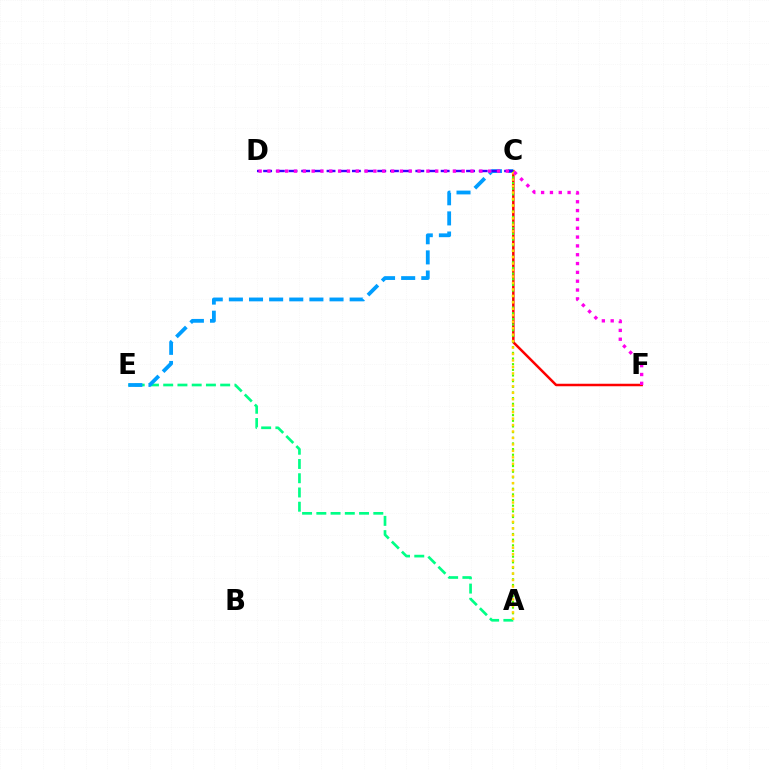{('A', 'E'): [{'color': '#00ff86', 'line_style': 'dashed', 'thickness': 1.94}], ('C', 'F'): [{'color': '#ff0000', 'line_style': 'solid', 'thickness': 1.8}], ('C', 'E'): [{'color': '#009eff', 'line_style': 'dashed', 'thickness': 2.73}], ('A', 'C'): [{'color': '#4fff00', 'line_style': 'dotted', 'thickness': 1.54}, {'color': '#ffd500', 'line_style': 'dotted', 'thickness': 1.75}], ('C', 'D'): [{'color': '#3700ff', 'line_style': 'dashed', 'thickness': 1.72}], ('D', 'F'): [{'color': '#ff00ed', 'line_style': 'dotted', 'thickness': 2.4}]}